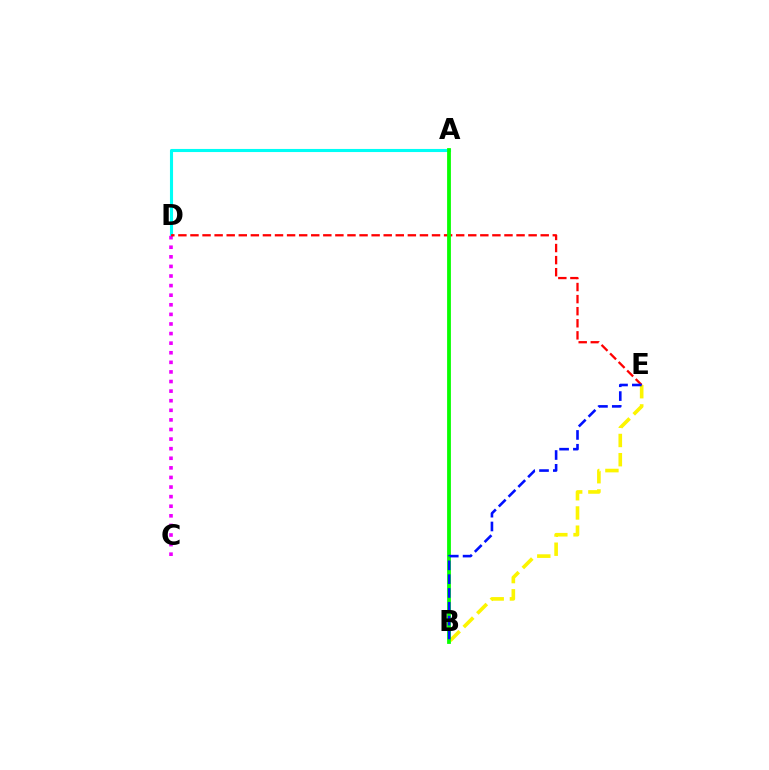{('A', 'D'): [{'color': '#00fff6', 'line_style': 'solid', 'thickness': 2.23}], ('C', 'D'): [{'color': '#ee00ff', 'line_style': 'dotted', 'thickness': 2.61}], ('D', 'E'): [{'color': '#ff0000', 'line_style': 'dashed', 'thickness': 1.64}], ('B', 'E'): [{'color': '#fcf500', 'line_style': 'dashed', 'thickness': 2.61}, {'color': '#0010ff', 'line_style': 'dashed', 'thickness': 1.88}], ('A', 'B'): [{'color': '#08ff00', 'line_style': 'solid', 'thickness': 2.73}]}